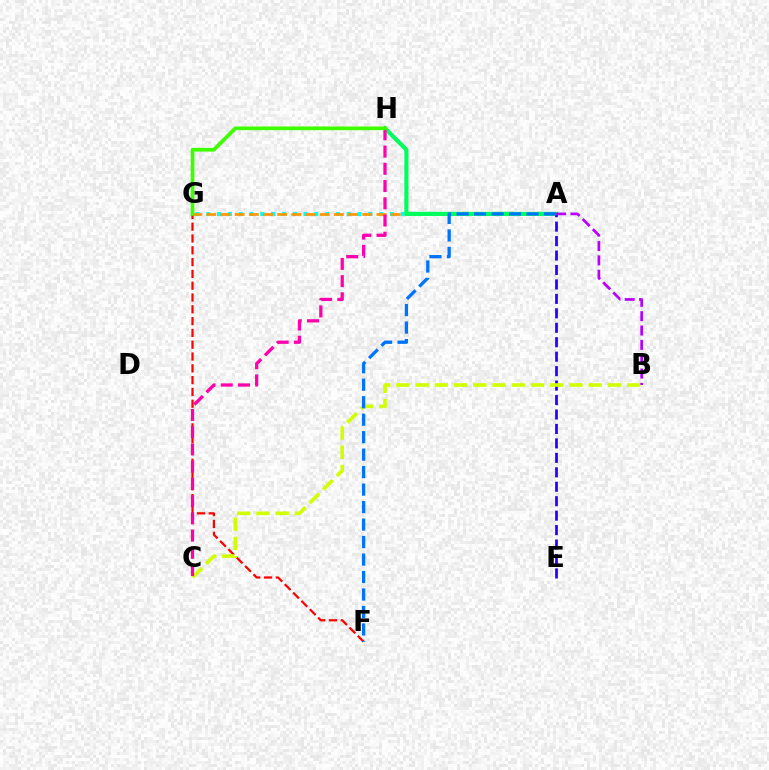{('A', 'G'): [{'color': '#00fff6', 'line_style': 'dotted', 'thickness': 2.93}, {'color': '#ff9400', 'line_style': 'dashed', 'thickness': 1.93}], ('F', 'G'): [{'color': '#ff0000', 'line_style': 'dashed', 'thickness': 1.6}], ('A', 'H'): [{'color': '#00ff5c', 'line_style': 'solid', 'thickness': 2.99}], ('A', 'E'): [{'color': '#2500ff', 'line_style': 'dashed', 'thickness': 1.96}], ('B', 'C'): [{'color': '#d1ff00', 'line_style': 'dashed', 'thickness': 2.61}], ('C', 'H'): [{'color': '#ff00ac', 'line_style': 'dashed', 'thickness': 2.34}], ('A', 'B'): [{'color': '#b900ff', 'line_style': 'dashed', 'thickness': 1.95}], ('G', 'H'): [{'color': '#3dff00', 'line_style': 'solid', 'thickness': 2.66}], ('A', 'F'): [{'color': '#0074ff', 'line_style': 'dashed', 'thickness': 2.38}]}